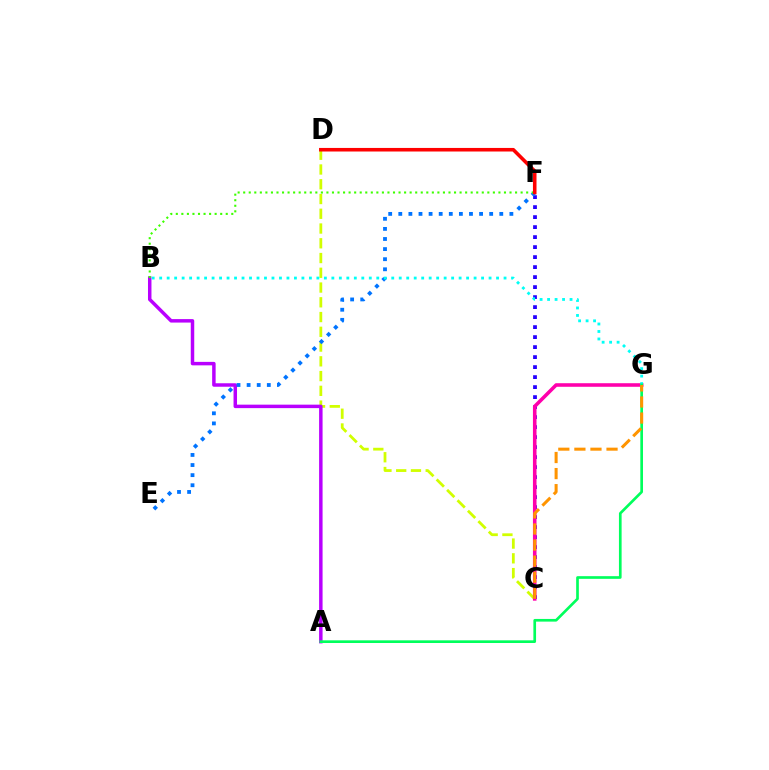{('C', 'D'): [{'color': '#d1ff00', 'line_style': 'dashed', 'thickness': 2.0}], ('A', 'B'): [{'color': '#b900ff', 'line_style': 'solid', 'thickness': 2.5}], ('C', 'F'): [{'color': '#2500ff', 'line_style': 'dotted', 'thickness': 2.72}], ('E', 'F'): [{'color': '#0074ff', 'line_style': 'dotted', 'thickness': 2.74}], ('C', 'G'): [{'color': '#ff00ac', 'line_style': 'solid', 'thickness': 2.57}, {'color': '#ff9400', 'line_style': 'dashed', 'thickness': 2.18}], ('B', 'G'): [{'color': '#00fff6', 'line_style': 'dotted', 'thickness': 2.03}], ('B', 'F'): [{'color': '#3dff00', 'line_style': 'dotted', 'thickness': 1.51}], ('A', 'G'): [{'color': '#00ff5c', 'line_style': 'solid', 'thickness': 1.92}], ('D', 'F'): [{'color': '#ff0000', 'line_style': 'solid', 'thickness': 2.57}]}